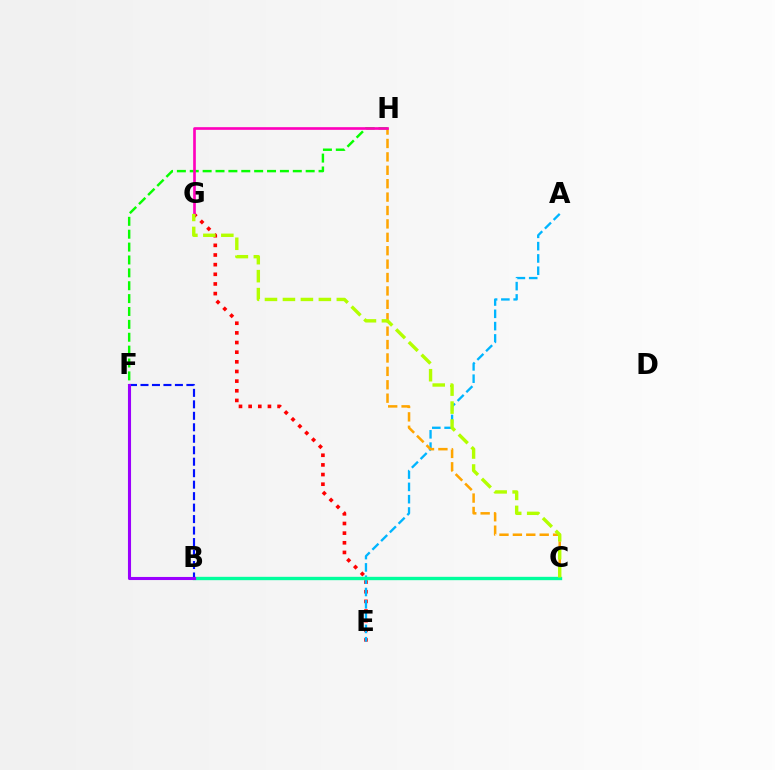{('E', 'G'): [{'color': '#ff0000', 'line_style': 'dotted', 'thickness': 2.62}], ('A', 'E'): [{'color': '#00b5ff', 'line_style': 'dashed', 'thickness': 1.67}], ('C', 'H'): [{'color': '#ffa500', 'line_style': 'dashed', 'thickness': 1.82}], ('B', 'C'): [{'color': '#00ff9d', 'line_style': 'solid', 'thickness': 2.42}], ('F', 'H'): [{'color': '#08ff00', 'line_style': 'dashed', 'thickness': 1.75}], ('B', 'F'): [{'color': '#0010ff', 'line_style': 'dashed', 'thickness': 1.56}, {'color': '#9b00ff', 'line_style': 'solid', 'thickness': 2.22}], ('G', 'H'): [{'color': '#ff00bd', 'line_style': 'solid', 'thickness': 1.92}], ('C', 'G'): [{'color': '#b3ff00', 'line_style': 'dashed', 'thickness': 2.44}]}